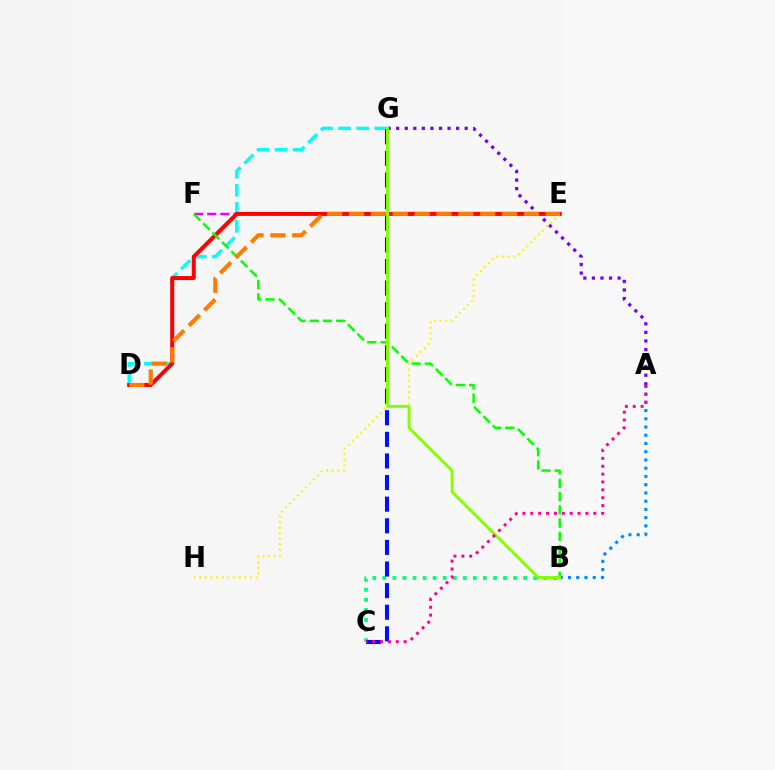{('B', 'C'): [{'color': '#00ff74', 'line_style': 'dotted', 'thickness': 2.73}], ('D', 'G'): [{'color': '#00fff6', 'line_style': 'dashed', 'thickness': 2.45}], ('E', 'F'): [{'color': '#ee00ff', 'line_style': 'dashed', 'thickness': 1.78}], ('D', 'E'): [{'color': '#ff0000', 'line_style': 'solid', 'thickness': 2.88}, {'color': '#ff7c00', 'line_style': 'dashed', 'thickness': 2.97}], ('E', 'H'): [{'color': '#fcf500', 'line_style': 'dotted', 'thickness': 1.53}], ('C', 'G'): [{'color': '#0010ff', 'line_style': 'dashed', 'thickness': 2.94}], ('A', 'G'): [{'color': '#7200ff', 'line_style': 'dotted', 'thickness': 2.33}], ('A', 'B'): [{'color': '#008cff', 'line_style': 'dotted', 'thickness': 2.24}], ('B', 'F'): [{'color': '#08ff00', 'line_style': 'dashed', 'thickness': 1.8}], ('B', 'G'): [{'color': '#84ff00', 'line_style': 'solid', 'thickness': 2.09}], ('A', 'C'): [{'color': '#ff0094', 'line_style': 'dotted', 'thickness': 2.14}]}